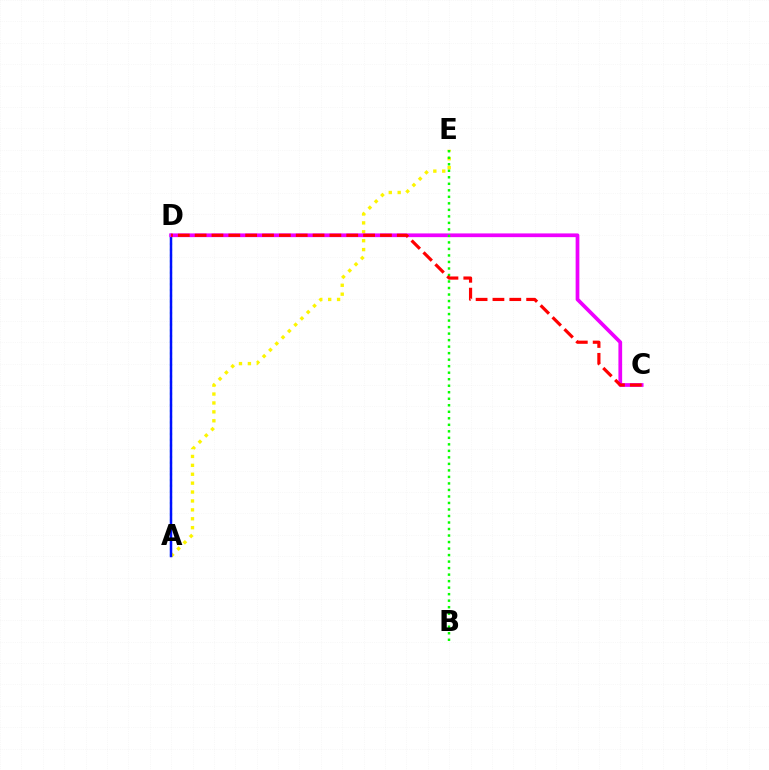{('A', 'D'): [{'color': '#00fff6', 'line_style': 'dotted', 'thickness': 1.56}, {'color': '#0010ff', 'line_style': 'solid', 'thickness': 1.8}], ('A', 'E'): [{'color': '#fcf500', 'line_style': 'dotted', 'thickness': 2.42}], ('C', 'D'): [{'color': '#ee00ff', 'line_style': 'solid', 'thickness': 2.68}, {'color': '#ff0000', 'line_style': 'dashed', 'thickness': 2.29}], ('B', 'E'): [{'color': '#08ff00', 'line_style': 'dotted', 'thickness': 1.77}]}